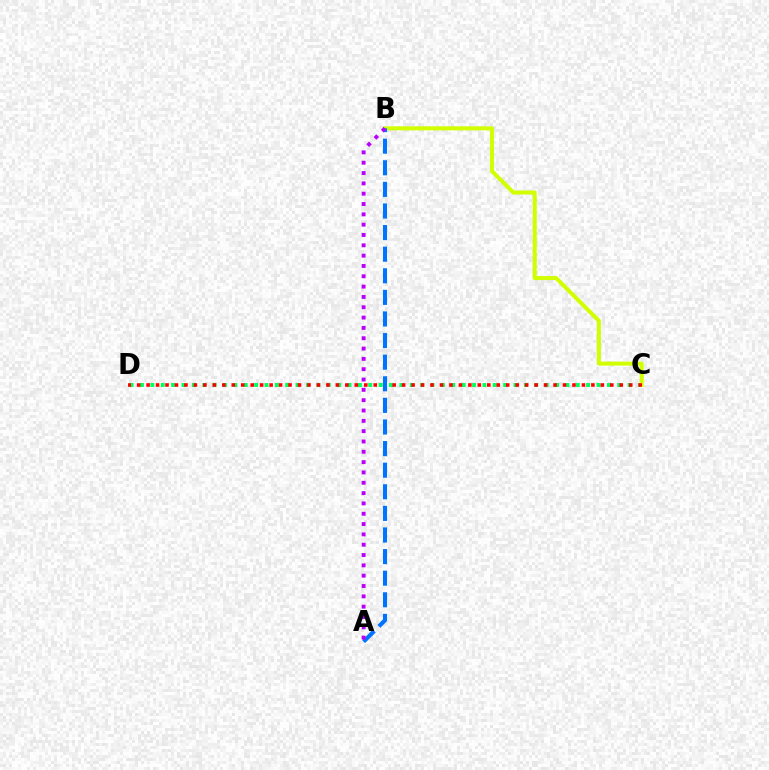{('C', 'D'): [{'color': '#00ff5c', 'line_style': 'dotted', 'thickness': 2.82}, {'color': '#ff0000', 'line_style': 'dotted', 'thickness': 2.57}], ('B', 'C'): [{'color': '#d1ff00', 'line_style': 'solid', 'thickness': 2.89}], ('A', 'B'): [{'color': '#0074ff', 'line_style': 'dashed', 'thickness': 2.93}, {'color': '#b900ff', 'line_style': 'dotted', 'thickness': 2.81}]}